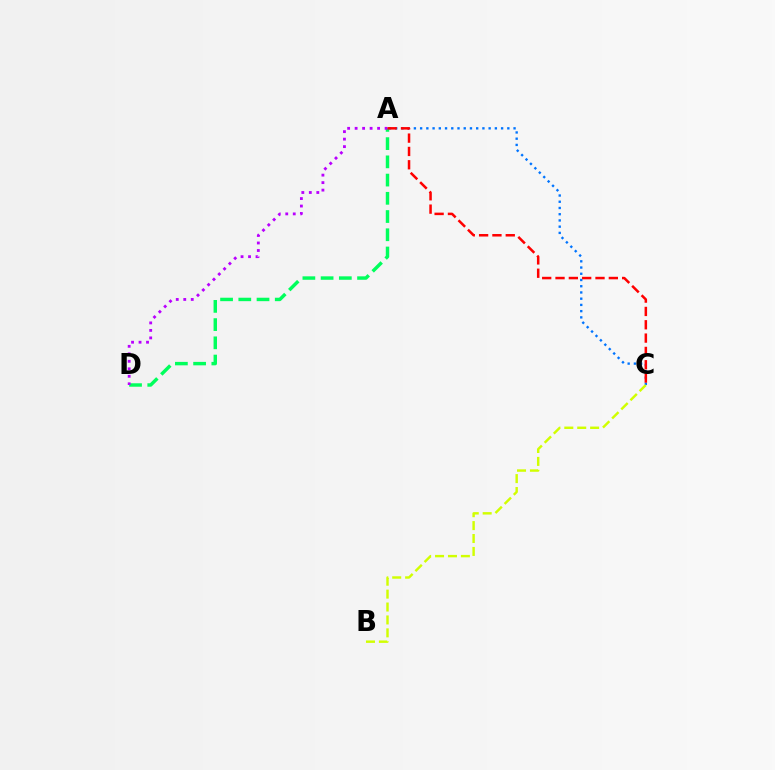{('A', 'D'): [{'color': '#00ff5c', 'line_style': 'dashed', 'thickness': 2.48}, {'color': '#b900ff', 'line_style': 'dotted', 'thickness': 2.04}], ('A', 'C'): [{'color': '#0074ff', 'line_style': 'dotted', 'thickness': 1.69}, {'color': '#ff0000', 'line_style': 'dashed', 'thickness': 1.81}], ('B', 'C'): [{'color': '#d1ff00', 'line_style': 'dashed', 'thickness': 1.75}]}